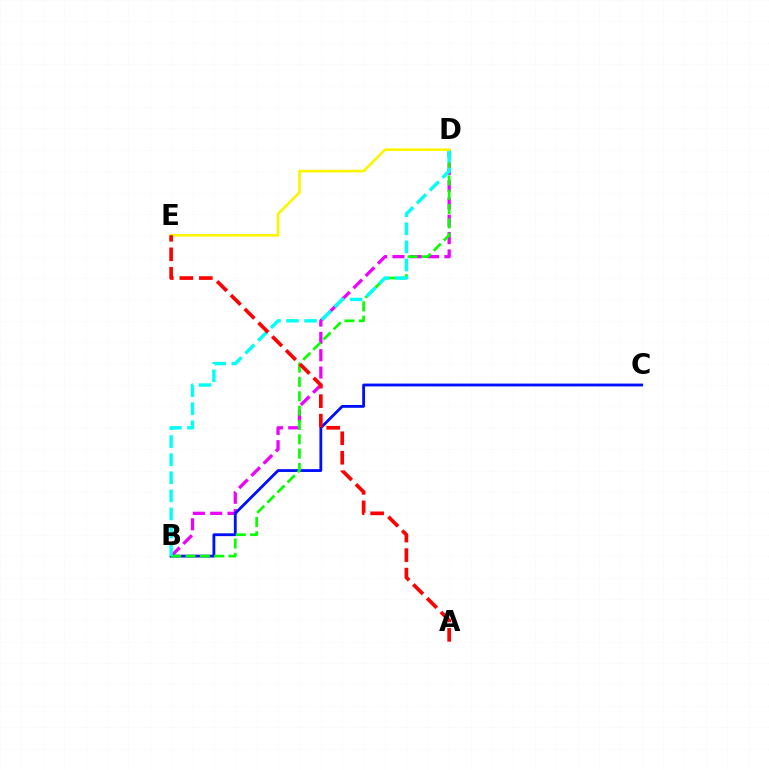{('B', 'D'): [{'color': '#ee00ff', 'line_style': 'dashed', 'thickness': 2.35}, {'color': '#08ff00', 'line_style': 'dashed', 'thickness': 1.95}, {'color': '#00fff6', 'line_style': 'dashed', 'thickness': 2.46}], ('B', 'C'): [{'color': '#0010ff', 'line_style': 'solid', 'thickness': 2.03}], ('D', 'E'): [{'color': '#fcf500', 'line_style': 'solid', 'thickness': 1.91}], ('A', 'E'): [{'color': '#ff0000', 'line_style': 'dashed', 'thickness': 2.65}]}